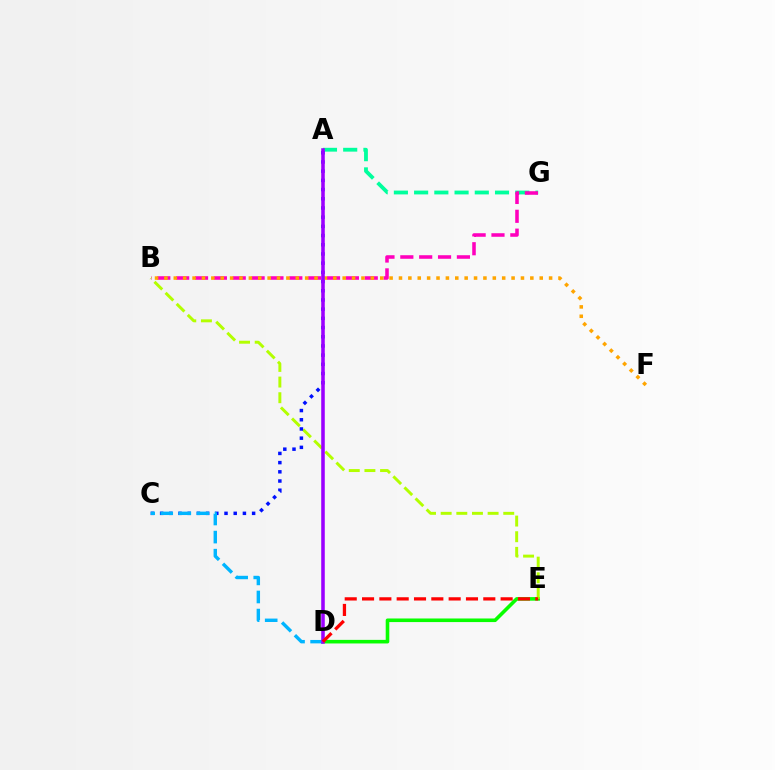{('D', 'E'): [{'color': '#08ff00', 'line_style': 'solid', 'thickness': 2.59}, {'color': '#ff0000', 'line_style': 'dashed', 'thickness': 2.35}], ('A', 'G'): [{'color': '#00ff9d', 'line_style': 'dashed', 'thickness': 2.75}], ('B', 'G'): [{'color': '#ff00bd', 'line_style': 'dashed', 'thickness': 2.56}], ('B', 'E'): [{'color': '#b3ff00', 'line_style': 'dashed', 'thickness': 2.13}], ('A', 'C'): [{'color': '#0010ff', 'line_style': 'dotted', 'thickness': 2.5}], ('B', 'F'): [{'color': '#ffa500', 'line_style': 'dotted', 'thickness': 2.55}], ('C', 'D'): [{'color': '#00b5ff', 'line_style': 'dashed', 'thickness': 2.46}], ('A', 'D'): [{'color': '#9b00ff', 'line_style': 'solid', 'thickness': 2.56}]}